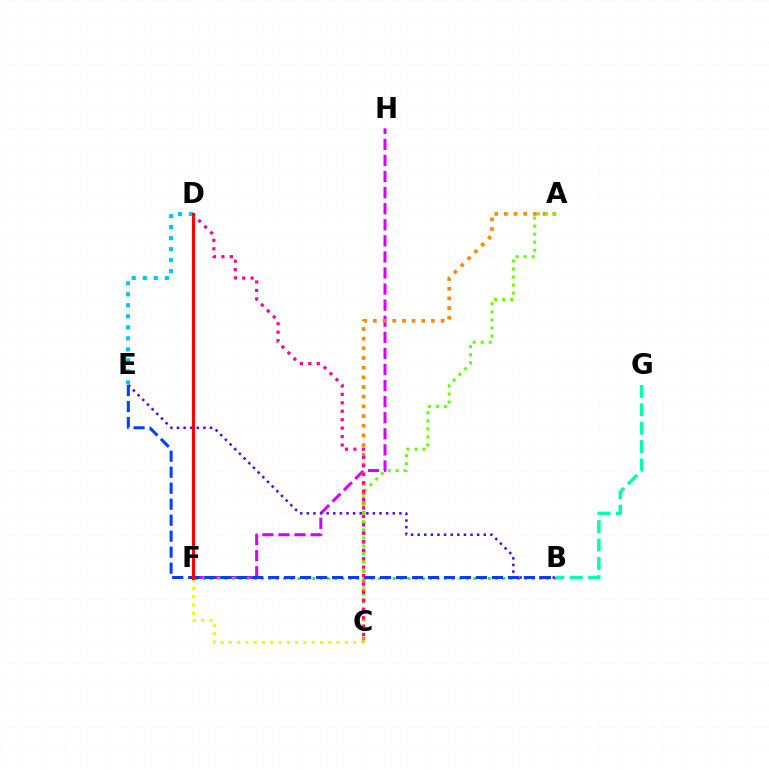{('C', 'F'): [{'color': '#eeff00', 'line_style': 'dotted', 'thickness': 2.25}], ('F', 'H'): [{'color': '#d600ff', 'line_style': 'dashed', 'thickness': 2.18}], ('A', 'C'): [{'color': '#ff8800', 'line_style': 'dotted', 'thickness': 2.63}, {'color': '#66ff00', 'line_style': 'dotted', 'thickness': 2.18}], ('B', 'F'): [{'color': '#00ff27', 'line_style': 'dotted', 'thickness': 1.99}], ('B', 'E'): [{'color': '#4f00ff', 'line_style': 'dotted', 'thickness': 1.8}, {'color': '#003fff', 'line_style': 'dashed', 'thickness': 2.17}], ('C', 'D'): [{'color': '#ff00a0', 'line_style': 'dotted', 'thickness': 2.29}], ('B', 'G'): [{'color': '#00ffaf', 'line_style': 'dashed', 'thickness': 2.5}], ('D', 'E'): [{'color': '#00c7ff', 'line_style': 'dotted', 'thickness': 2.99}], ('D', 'F'): [{'color': '#ff0000', 'line_style': 'solid', 'thickness': 2.25}]}